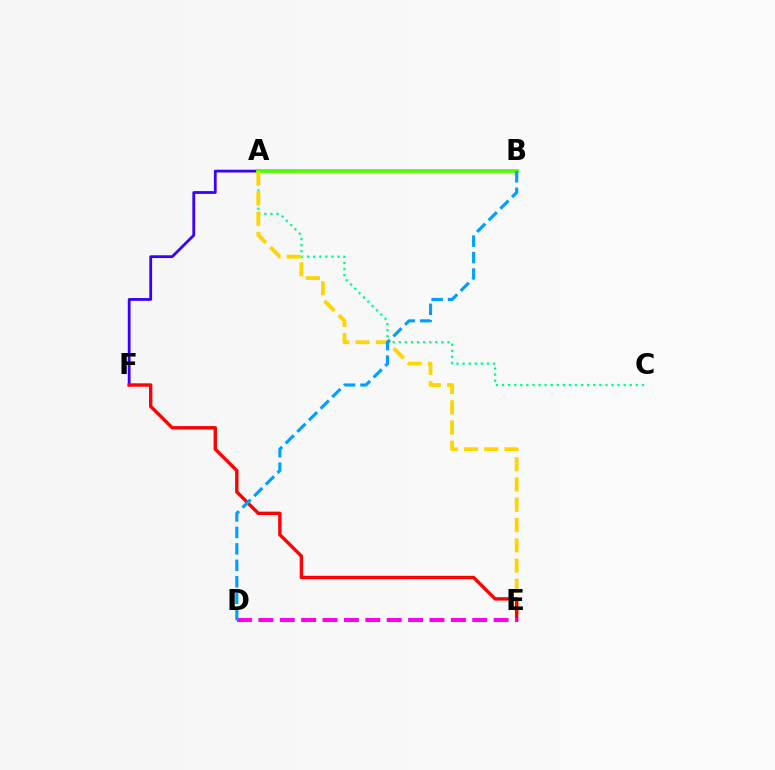{('A', 'F'): [{'color': '#3700ff', 'line_style': 'solid', 'thickness': 2.0}], ('A', 'C'): [{'color': '#00ff86', 'line_style': 'dotted', 'thickness': 1.65}], ('A', 'B'): [{'color': '#4fff00', 'line_style': 'solid', 'thickness': 2.71}], ('A', 'E'): [{'color': '#ffd500', 'line_style': 'dashed', 'thickness': 2.75}], ('E', 'F'): [{'color': '#ff0000', 'line_style': 'solid', 'thickness': 2.44}], ('D', 'E'): [{'color': '#ff00ed', 'line_style': 'dashed', 'thickness': 2.91}], ('B', 'D'): [{'color': '#009eff', 'line_style': 'dashed', 'thickness': 2.23}]}